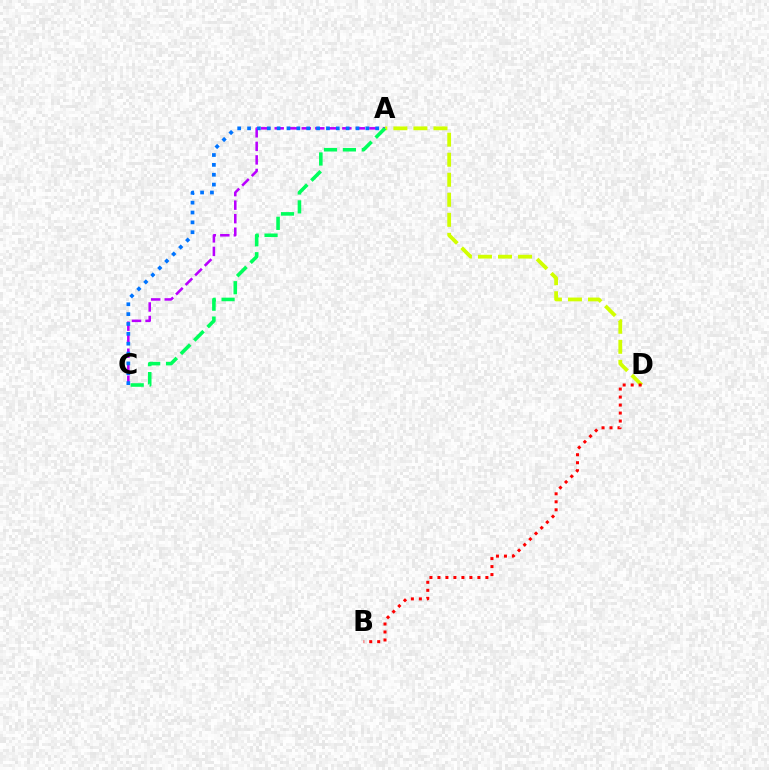{('A', 'D'): [{'color': '#d1ff00', 'line_style': 'dashed', 'thickness': 2.72}], ('A', 'C'): [{'color': '#b900ff', 'line_style': 'dashed', 'thickness': 1.84}, {'color': '#0074ff', 'line_style': 'dotted', 'thickness': 2.68}, {'color': '#00ff5c', 'line_style': 'dashed', 'thickness': 2.57}], ('B', 'D'): [{'color': '#ff0000', 'line_style': 'dotted', 'thickness': 2.17}]}